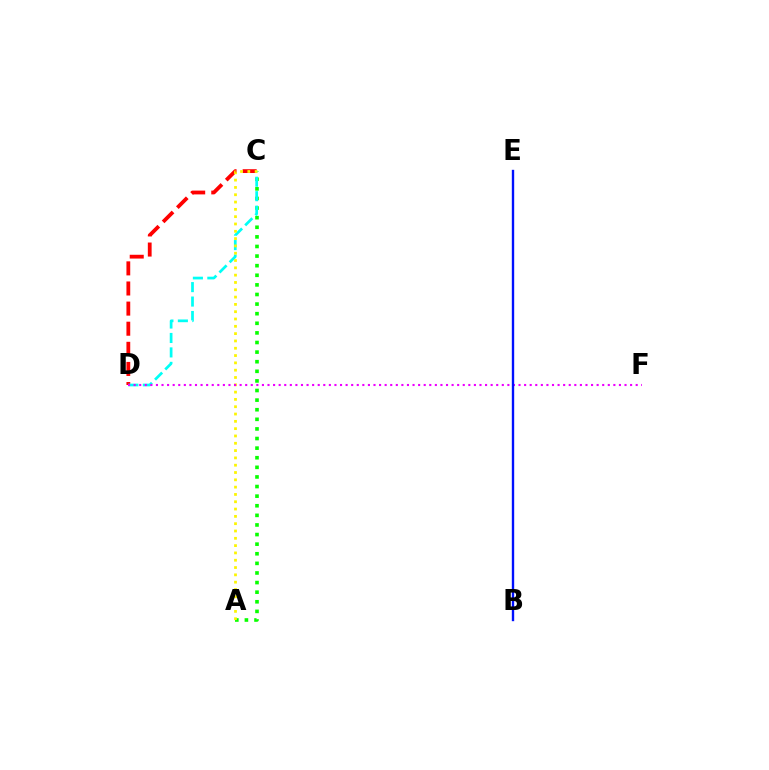{('A', 'C'): [{'color': '#08ff00', 'line_style': 'dotted', 'thickness': 2.61}, {'color': '#fcf500', 'line_style': 'dotted', 'thickness': 1.99}], ('C', 'D'): [{'color': '#ff0000', 'line_style': 'dashed', 'thickness': 2.73}, {'color': '#00fff6', 'line_style': 'dashed', 'thickness': 1.96}], ('D', 'F'): [{'color': '#ee00ff', 'line_style': 'dotted', 'thickness': 1.52}], ('B', 'E'): [{'color': '#0010ff', 'line_style': 'solid', 'thickness': 1.71}]}